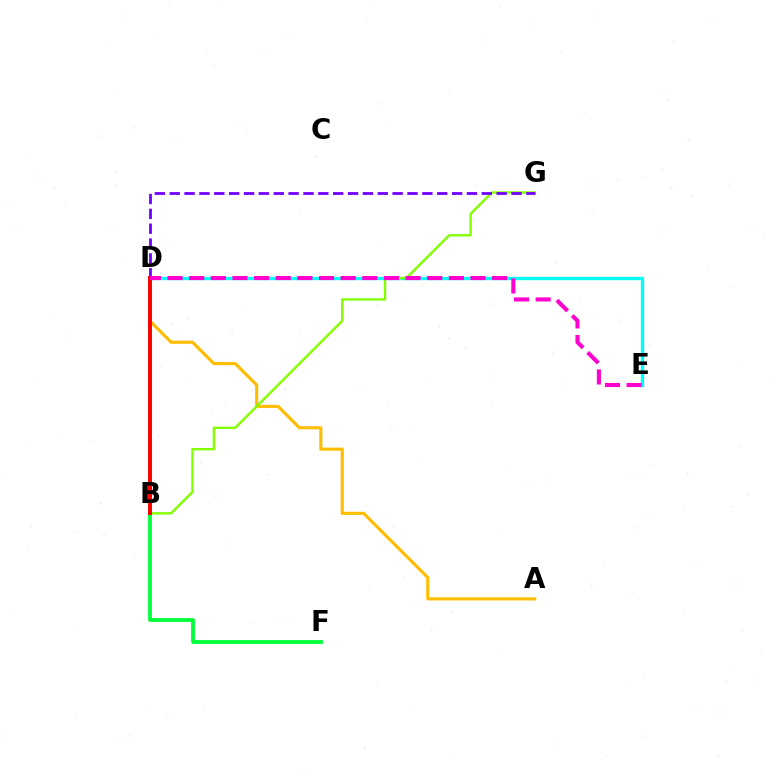{('A', 'D'): [{'color': '#ffbd00', 'line_style': 'solid', 'thickness': 2.24}], ('D', 'E'): [{'color': '#00fff6', 'line_style': 'solid', 'thickness': 2.42}, {'color': '#ff00cf', 'line_style': 'dashed', 'thickness': 2.94}], ('B', 'D'): [{'color': '#004bff', 'line_style': 'dotted', 'thickness': 2.18}, {'color': '#ff0000', 'line_style': 'solid', 'thickness': 2.86}], ('B', 'G'): [{'color': '#84ff00', 'line_style': 'solid', 'thickness': 1.74}], ('D', 'G'): [{'color': '#7200ff', 'line_style': 'dashed', 'thickness': 2.02}], ('B', 'F'): [{'color': '#00ff39', 'line_style': 'solid', 'thickness': 2.72}]}